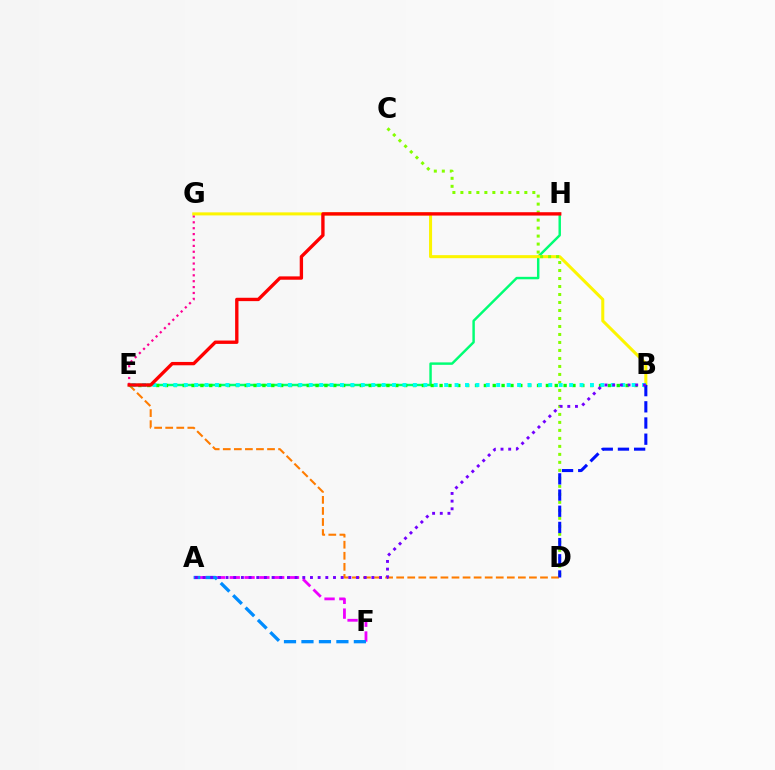{('A', 'F'): [{'color': '#ee00ff', 'line_style': 'dashed', 'thickness': 2.01}, {'color': '#008cff', 'line_style': 'dashed', 'thickness': 2.37}], ('E', 'H'): [{'color': '#00ff74', 'line_style': 'solid', 'thickness': 1.77}, {'color': '#ff0000', 'line_style': 'solid', 'thickness': 2.41}], ('D', 'E'): [{'color': '#ff7c00', 'line_style': 'dashed', 'thickness': 1.5}], ('E', 'G'): [{'color': '#ff0094', 'line_style': 'dotted', 'thickness': 1.6}], ('B', 'G'): [{'color': '#fcf500', 'line_style': 'solid', 'thickness': 2.19}], ('B', 'E'): [{'color': '#08ff00', 'line_style': 'dotted', 'thickness': 2.41}, {'color': '#00fff6', 'line_style': 'dotted', 'thickness': 2.83}], ('C', 'D'): [{'color': '#84ff00', 'line_style': 'dotted', 'thickness': 2.17}], ('B', 'D'): [{'color': '#0010ff', 'line_style': 'dashed', 'thickness': 2.2}], ('A', 'B'): [{'color': '#7200ff', 'line_style': 'dotted', 'thickness': 2.09}]}